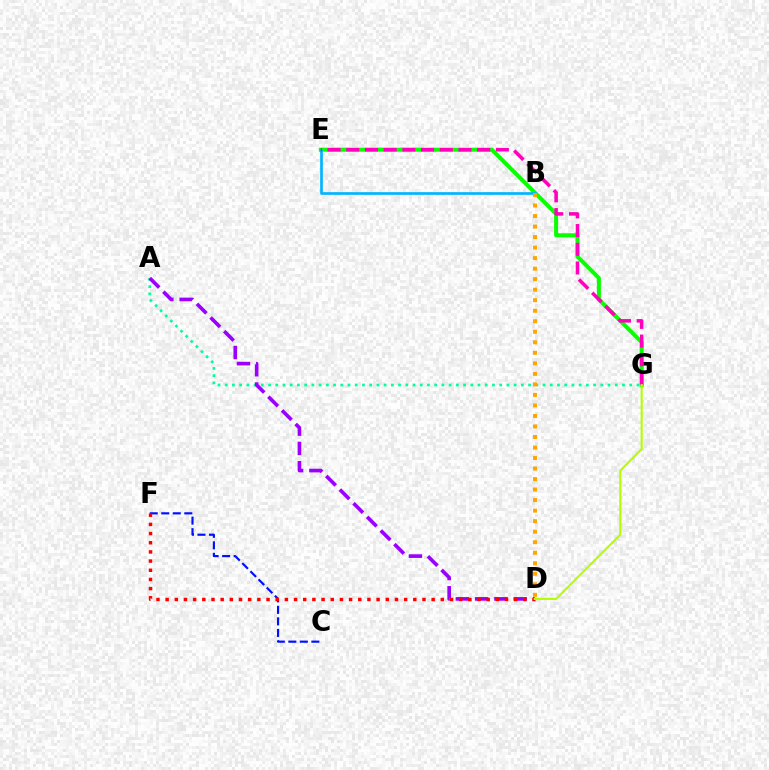{('C', 'F'): [{'color': '#0010ff', 'line_style': 'dashed', 'thickness': 1.56}], ('A', 'G'): [{'color': '#00ff9d', 'line_style': 'dotted', 'thickness': 1.96}], ('E', 'G'): [{'color': '#08ff00', 'line_style': 'solid', 'thickness': 2.89}, {'color': '#ff00bd', 'line_style': 'dashed', 'thickness': 2.54}], ('A', 'D'): [{'color': '#9b00ff', 'line_style': 'dashed', 'thickness': 2.62}], ('B', 'E'): [{'color': '#00b5ff', 'line_style': 'solid', 'thickness': 1.92}], ('B', 'D'): [{'color': '#ffa500', 'line_style': 'dotted', 'thickness': 2.86}], ('D', 'F'): [{'color': '#ff0000', 'line_style': 'dotted', 'thickness': 2.49}], ('D', 'G'): [{'color': '#b3ff00', 'line_style': 'solid', 'thickness': 1.52}]}